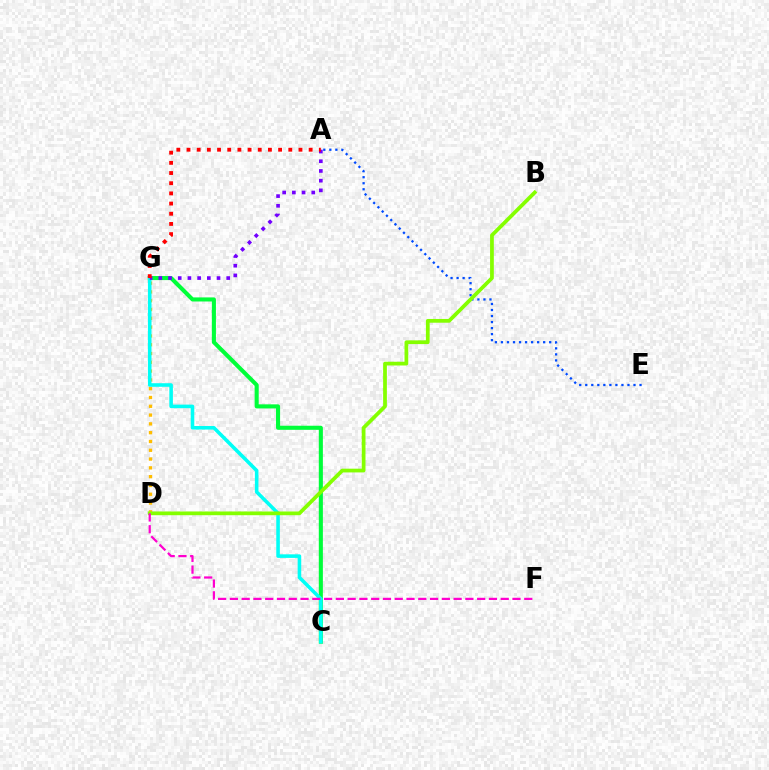{('A', 'E'): [{'color': '#004bff', 'line_style': 'dotted', 'thickness': 1.64}], ('D', 'G'): [{'color': '#ffbd00', 'line_style': 'dotted', 'thickness': 2.39}], ('C', 'G'): [{'color': '#00ff39', 'line_style': 'solid', 'thickness': 2.94}, {'color': '#00fff6', 'line_style': 'solid', 'thickness': 2.57}], ('B', 'D'): [{'color': '#84ff00', 'line_style': 'solid', 'thickness': 2.7}], ('A', 'G'): [{'color': '#7200ff', 'line_style': 'dotted', 'thickness': 2.64}, {'color': '#ff0000', 'line_style': 'dotted', 'thickness': 2.77}], ('D', 'F'): [{'color': '#ff00cf', 'line_style': 'dashed', 'thickness': 1.6}]}